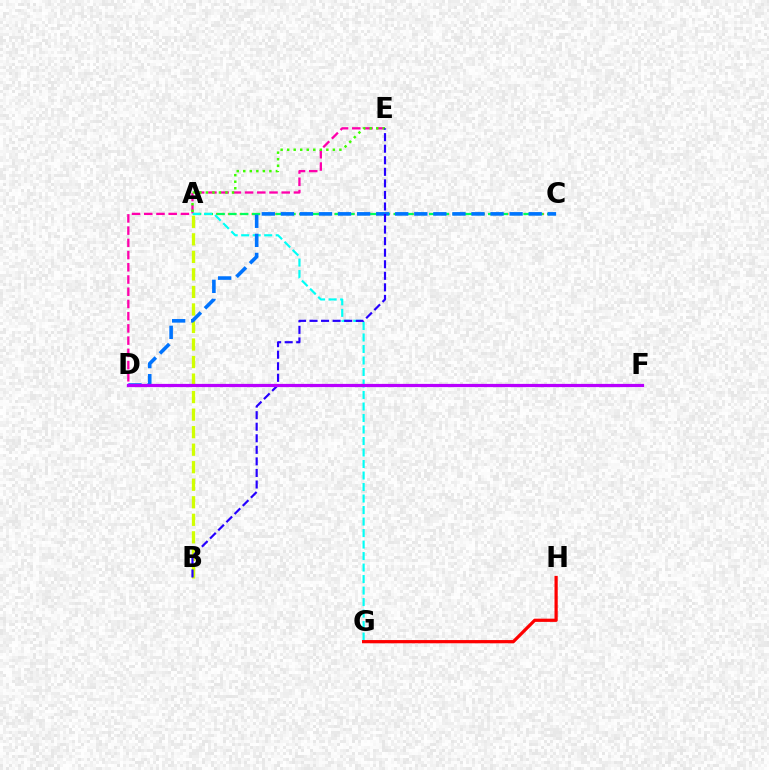{('A', 'C'): [{'color': '#ff9400', 'line_style': 'dotted', 'thickness': 1.61}, {'color': '#00ff5c', 'line_style': 'dashed', 'thickness': 1.6}], ('D', 'E'): [{'color': '#ff00ac', 'line_style': 'dashed', 'thickness': 1.66}], ('A', 'E'): [{'color': '#3dff00', 'line_style': 'dotted', 'thickness': 1.77}], ('A', 'B'): [{'color': '#d1ff00', 'line_style': 'dashed', 'thickness': 2.38}], ('A', 'G'): [{'color': '#00fff6', 'line_style': 'dashed', 'thickness': 1.56}], ('C', 'D'): [{'color': '#0074ff', 'line_style': 'dashed', 'thickness': 2.59}], ('G', 'H'): [{'color': '#ff0000', 'line_style': 'solid', 'thickness': 2.32}], ('B', 'E'): [{'color': '#2500ff', 'line_style': 'dashed', 'thickness': 1.57}], ('D', 'F'): [{'color': '#b900ff', 'line_style': 'solid', 'thickness': 2.31}]}